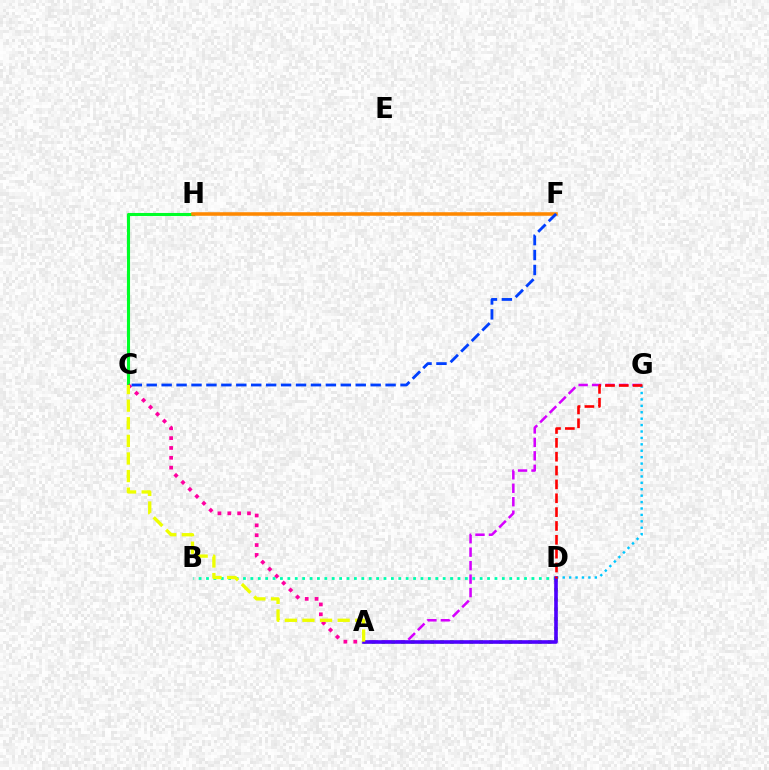{('C', 'H'): [{'color': '#00ff27', 'line_style': 'solid', 'thickness': 2.22}], ('A', 'C'): [{'color': '#ff00a0', 'line_style': 'dotted', 'thickness': 2.68}, {'color': '#eeff00', 'line_style': 'dashed', 'thickness': 2.39}], ('D', 'G'): [{'color': '#00c7ff', 'line_style': 'dotted', 'thickness': 1.74}, {'color': '#ff0000', 'line_style': 'dashed', 'thickness': 1.88}], ('A', 'D'): [{'color': '#66ff00', 'line_style': 'dotted', 'thickness': 2.66}, {'color': '#4f00ff', 'line_style': 'solid', 'thickness': 2.61}], ('B', 'D'): [{'color': '#00ffaf', 'line_style': 'dotted', 'thickness': 2.01}], ('A', 'G'): [{'color': '#d600ff', 'line_style': 'dashed', 'thickness': 1.83}], ('F', 'H'): [{'color': '#ff8800', 'line_style': 'solid', 'thickness': 2.55}], ('C', 'F'): [{'color': '#003fff', 'line_style': 'dashed', 'thickness': 2.03}]}